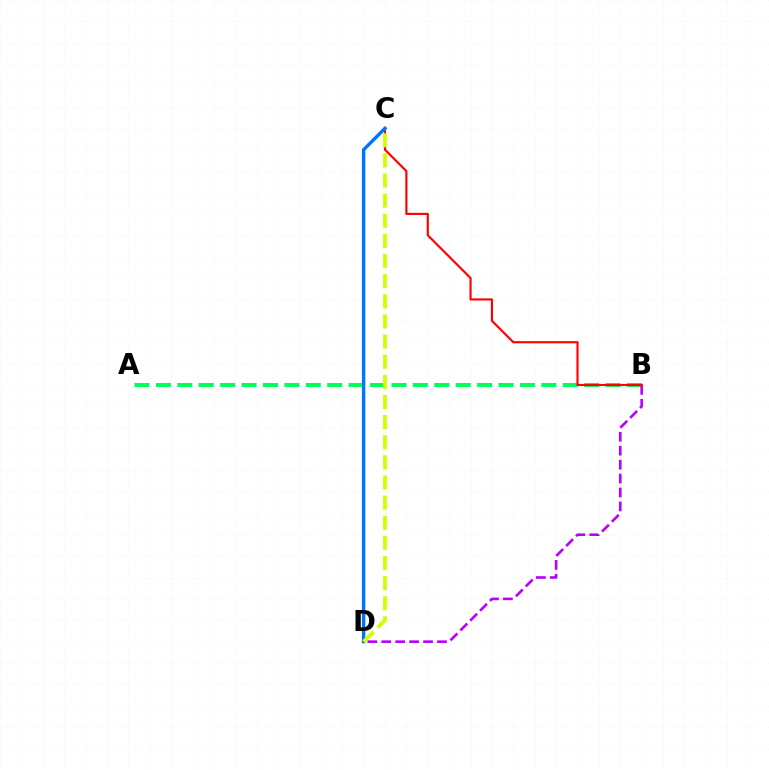{('A', 'B'): [{'color': '#00ff5c', 'line_style': 'dashed', 'thickness': 2.91}], ('B', 'C'): [{'color': '#ff0000', 'line_style': 'solid', 'thickness': 1.54}], ('B', 'D'): [{'color': '#b900ff', 'line_style': 'dashed', 'thickness': 1.89}], ('C', 'D'): [{'color': '#0074ff', 'line_style': 'solid', 'thickness': 2.44}, {'color': '#d1ff00', 'line_style': 'dashed', 'thickness': 2.73}]}